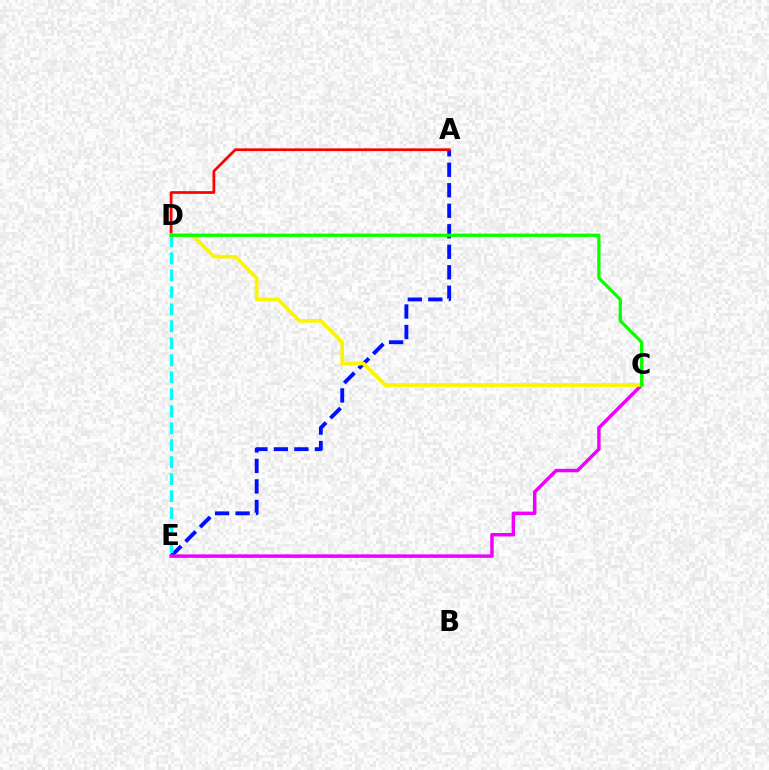{('A', 'E'): [{'color': '#0010ff', 'line_style': 'dashed', 'thickness': 2.79}], ('A', 'D'): [{'color': '#ff0000', 'line_style': 'solid', 'thickness': 1.97}], ('C', 'E'): [{'color': '#ee00ff', 'line_style': 'solid', 'thickness': 2.49}], ('D', 'E'): [{'color': '#00fff6', 'line_style': 'dashed', 'thickness': 2.31}], ('C', 'D'): [{'color': '#fcf500', 'line_style': 'solid', 'thickness': 2.69}, {'color': '#08ff00', 'line_style': 'solid', 'thickness': 2.35}]}